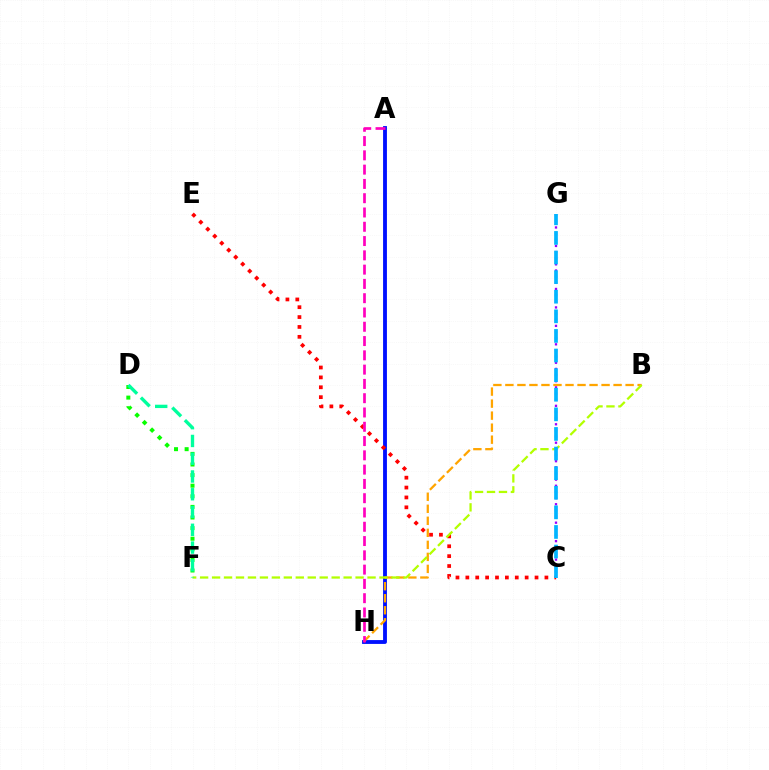{('A', 'H'): [{'color': '#0010ff', 'line_style': 'solid', 'thickness': 2.77}, {'color': '#ff00bd', 'line_style': 'dashed', 'thickness': 1.94}], ('B', 'H'): [{'color': '#ffa500', 'line_style': 'dashed', 'thickness': 1.63}], ('C', 'E'): [{'color': '#ff0000', 'line_style': 'dotted', 'thickness': 2.69}], ('B', 'F'): [{'color': '#b3ff00', 'line_style': 'dashed', 'thickness': 1.62}], ('C', 'G'): [{'color': '#9b00ff', 'line_style': 'dotted', 'thickness': 1.67}, {'color': '#00b5ff', 'line_style': 'dashed', 'thickness': 2.66}], ('D', 'F'): [{'color': '#08ff00', 'line_style': 'dotted', 'thickness': 2.88}, {'color': '#00ff9d', 'line_style': 'dashed', 'thickness': 2.41}]}